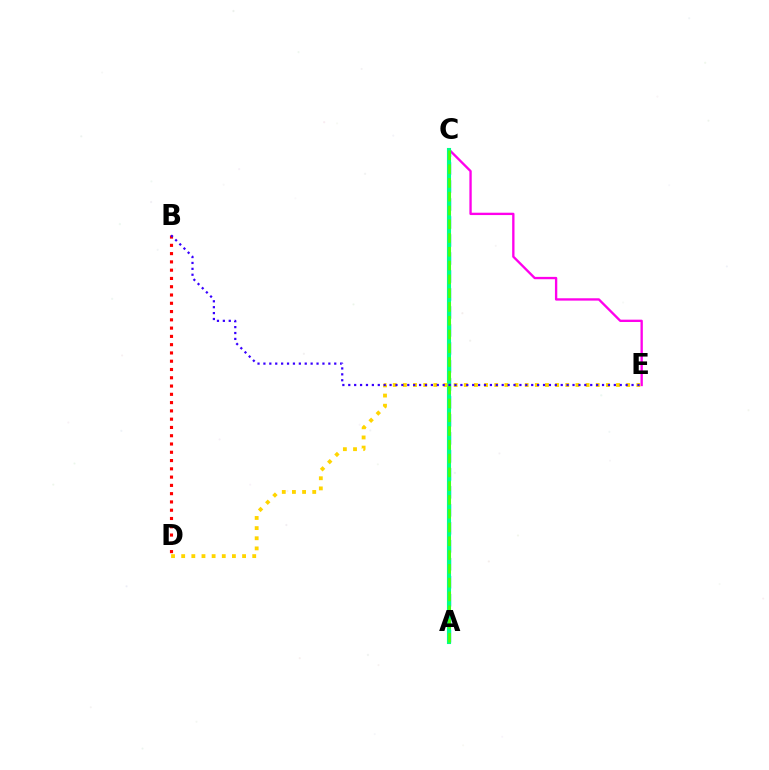{('C', 'E'): [{'color': '#ff00ed', 'line_style': 'solid', 'thickness': 1.69}], ('A', 'C'): [{'color': '#009eff', 'line_style': 'dashed', 'thickness': 2.44}, {'color': '#00ff86', 'line_style': 'solid', 'thickness': 2.95}, {'color': '#4fff00', 'line_style': 'dashed', 'thickness': 1.87}], ('B', 'D'): [{'color': '#ff0000', 'line_style': 'dotted', 'thickness': 2.25}], ('D', 'E'): [{'color': '#ffd500', 'line_style': 'dotted', 'thickness': 2.76}], ('B', 'E'): [{'color': '#3700ff', 'line_style': 'dotted', 'thickness': 1.6}]}